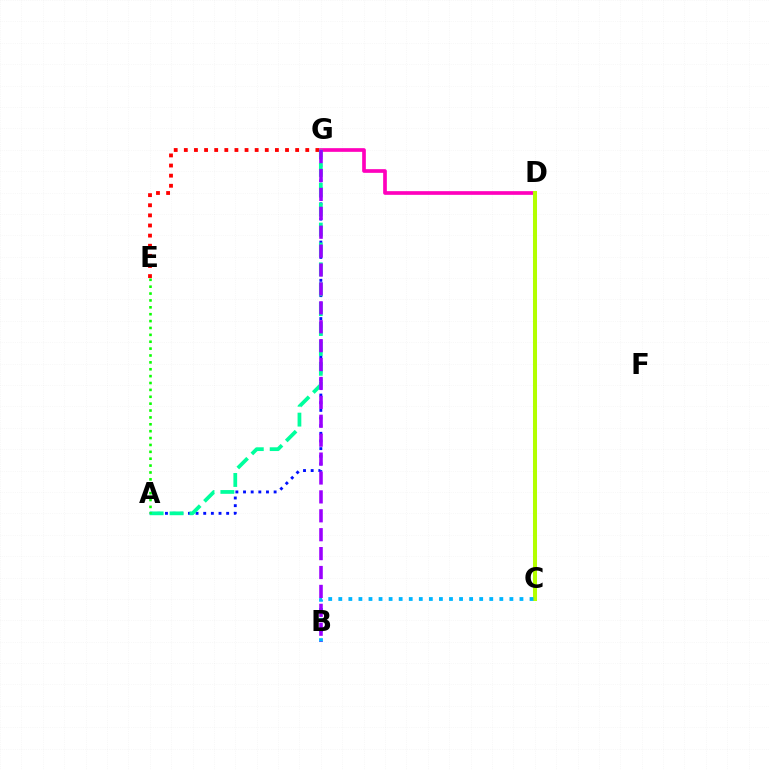{('A', 'G'): [{'color': '#0010ff', 'line_style': 'dotted', 'thickness': 2.08}, {'color': '#00ff9d', 'line_style': 'dashed', 'thickness': 2.7}], ('E', 'G'): [{'color': '#ff0000', 'line_style': 'dotted', 'thickness': 2.75}], ('C', 'D'): [{'color': '#ffa500', 'line_style': 'solid', 'thickness': 1.52}, {'color': '#b3ff00', 'line_style': 'solid', 'thickness': 2.9}], ('D', 'G'): [{'color': '#ff00bd', 'line_style': 'solid', 'thickness': 2.65}], ('B', 'C'): [{'color': '#00b5ff', 'line_style': 'dotted', 'thickness': 2.73}], ('B', 'G'): [{'color': '#9b00ff', 'line_style': 'dashed', 'thickness': 2.57}], ('A', 'E'): [{'color': '#08ff00', 'line_style': 'dotted', 'thickness': 1.87}]}